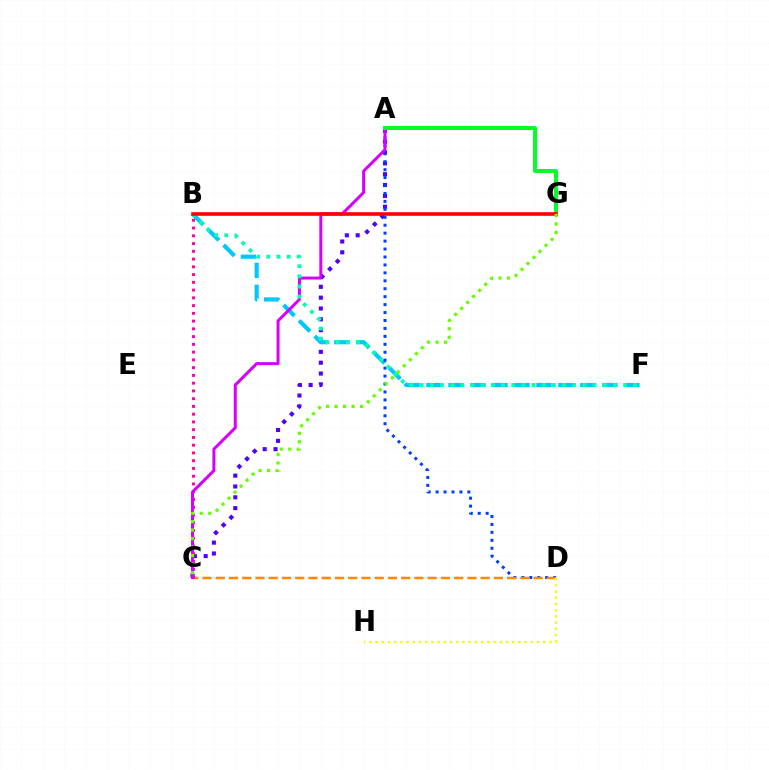{('A', 'C'): [{'color': '#4f00ff', 'line_style': 'dotted', 'thickness': 2.94}, {'color': '#d600ff', 'line_style': 'solid', 'thickness': 2.16}], ('B', 'F'): [{'color': '#00c7ff', 'line_style': 'dashed', 'thickness': 2.99}, {'color': '#00ffaf', 'line_style': 'dotted', 'thickness': 2.76}], ('A', 'D'): [{'color': '#003fff', 'line_style': 'dotted', 'thickness': 2.16}], ('C', 'D'): [{'color': '#ff8800', 'line_style': 'dashed', 'thickness': 1.8}], ('B', 'C'): [{'color': '#ff00a0', 'line_style': 'dotted', 'thickness': 2.11}], ('A', 'G'): [{'color': '#00ff27', 'line_style': 'solid', 'thickness': 2.85}], ('B', 'G'): [{'color': '#ff0000', 'line_style': 'solid', 'thickness': 2.6}], ('D', 'H'): [{'color': '#eeff00', 'line_style': 'dotted', 'thickness': 1.69}], ('C', 'G'): [{'color': '#66ff00', 'line_style': 'dotted', 'thickness': 2.31}]}